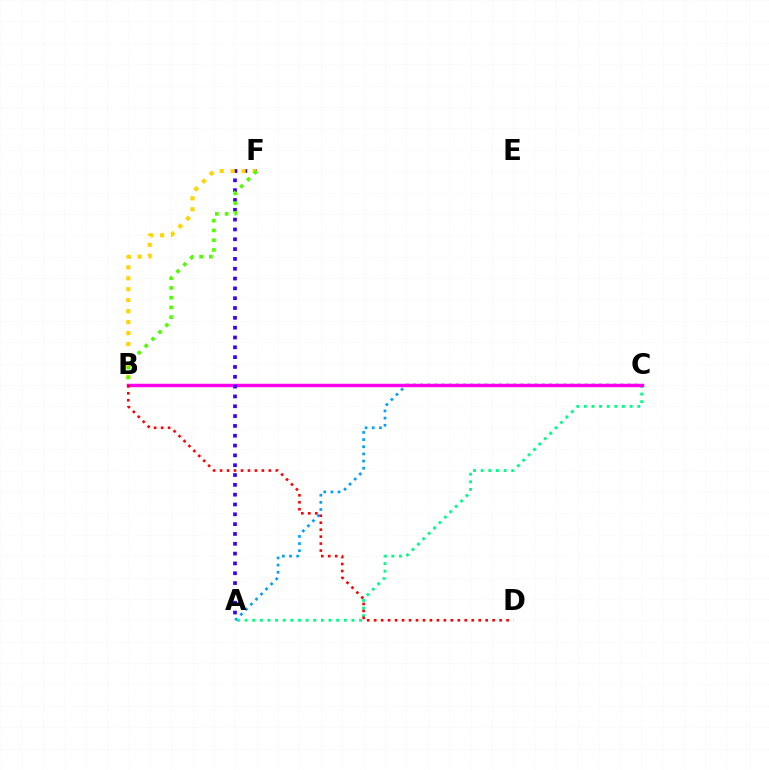{('A', 'C'): [{'color': '#009eff', 'line_style': 'dotted', 'thickness': 1.94}, {'color': '#00ff86', 'line_style': 'dotted', 'thickness': 2.07}], ('B', 'C'): [{'color': '#ff00ed', 'line_style': 'solid', 'thickness': 2.49}], ('B', 'D'): [{'color': '#ff0000', 'line_style': 'dotted', 'thickness': 1.89}], ('A', 'F'): [{'color': '#3700ff', 'line_style': 'dotted', 'thickness': 2.67}], ('B', 'F'): [{'color': '#ffd500', 'line_style': 'dotted', 'thickness': 2.98}, {'color': '#4fff00', 'line_style': 'dotted', 'thickness': 2.65}]}